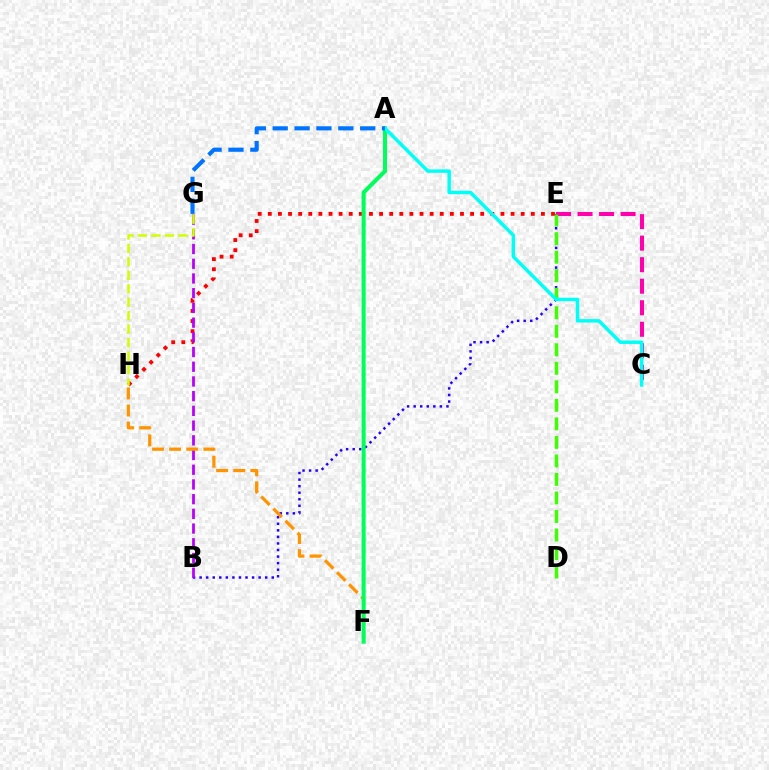{('B', 'E'): [{'color': '#2500ff', 'line_style': 'dotted', 'thickness': 1.78}], ('E', 'H'): [{'color': '#ff0000', 'line_style': 'dotted', 'thickness': 2.75}], ('B', 'G'): [{'color': '#b900ff', 'line_style': 'dashed', 'thickness': 2.0}], ('G', 'H'): [{'color': '#d1ff00', 'line_style': 'dashed', 'thickness': 1.83}], ('C', 'E'): [{'color': '#ff00ac', 'line_style': 'dashed', 'thickness': 2.92}], ('F', 'H'): [{'color': '#ff9400', 'line_style': 'dashed', 'thickness': 2.32}], ('A', 'F'): [{'color': '#00ff5c', 'line_style': 'solid', 'thickness': 2.91}], ('D', 'E'): [{'color': '#3dff00', 'line_style': 'dashed', 'thickness': 2.52}], ('A', 'C'): [{'color': '#00fff6', 'line_style': 'solid', 'thickness': 2.49}], ('A', 'G'): [{'color': '#0074ff', 'line_style': 'dashed', 'thickness': 2.97}]}